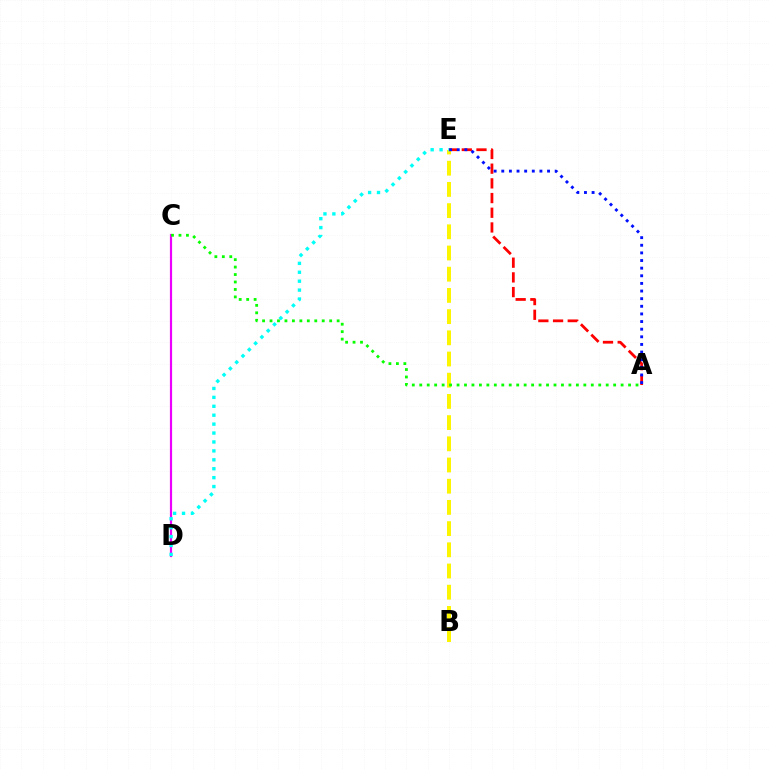{('C', 'D'): [{'color': '#ee00ff', 'line_style': 'solid', 'thickness': 1.58}], ('B', 'E'): [{'color': '#fcf500', 'line_style': 'dashed', 'thickness': 2.88}], ('D', 'E'): [{'color': '#00fff6', 'line_style': 'dotted', 'thickness': 2.42}], ('A', 'E'): [{'color': '#ff0000', 'line_style': 'dashed', 'thickness': 2.0}, {'color': '#0010ff', 'line_style': 'dotted', 'thickness': 2.07}], ('A', 'C'): [{'color': '#08ff00', 'line_style': 'dotted', 'thickness': 2.03}]}